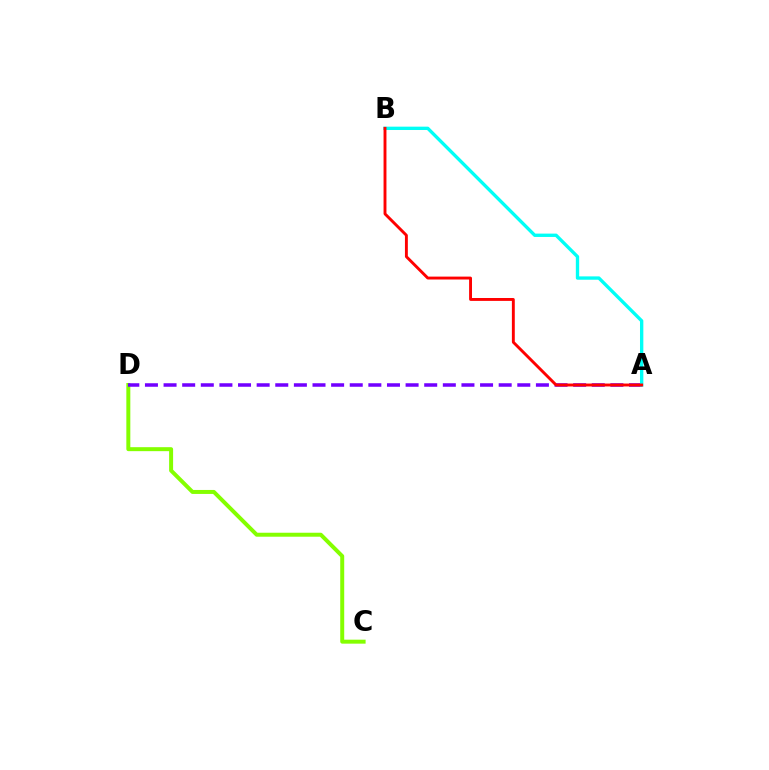{('C', 'D'): [{'color': '#84ff00', 'line_style': 'solid', 'thickness': 2.86}], ('A', 'D'): [{'color': '#7200ff', 'line_style': 'dashed', 'thickness': 2.53}], ('A', 'B'): [{'color': '#00fff6', 'line_style': 'solid', 'thickness': 2.41}, {'color': '#ff0000', 'line_style': 'solid', 'thickness': 2.09}]}